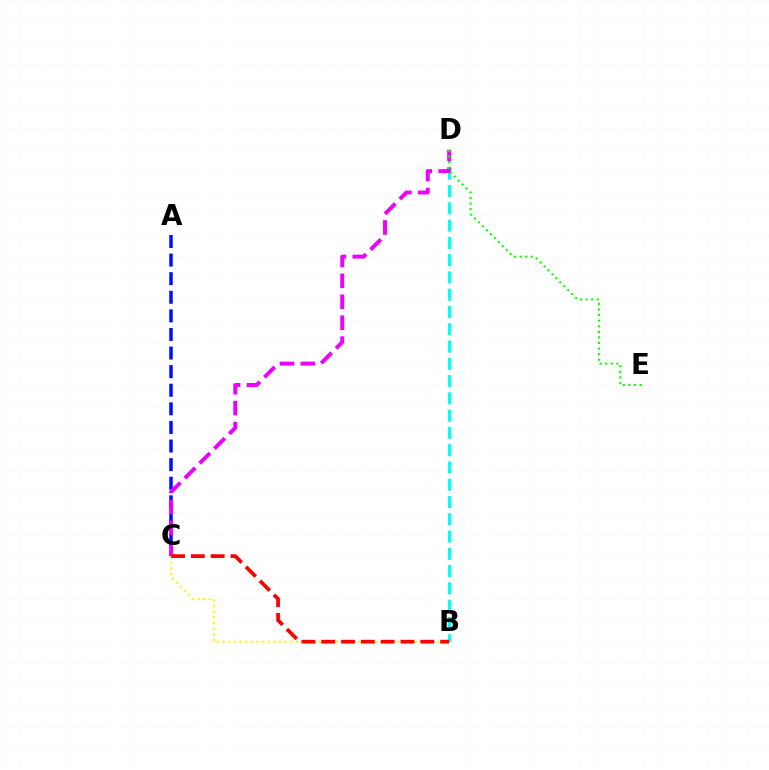{('B', 'D'): [{'color': '#00fff6', 'line_style': 'dashed', 'thickness': 2.35}], ('A', 'C'): [{'color': '#0010ff', 'line_style': 'dashed', 'thickness': 2.53}], ('C', 'D'): [{'color': '#ee00ff', 'line_style': 'dashed', 'thickness': 2.84}], ('D', 'E'): [{'color': '#08ff00', 'line_style': 'dotted', 'thickness': 1.52}], ('B', 'C'): [{'color': '#fcf500', 'line_style': 'dotted', 'thickness': 1.54}, {'color': '#ff0000', 'line_style': 'dashed', 'thickness': 2.69}]}